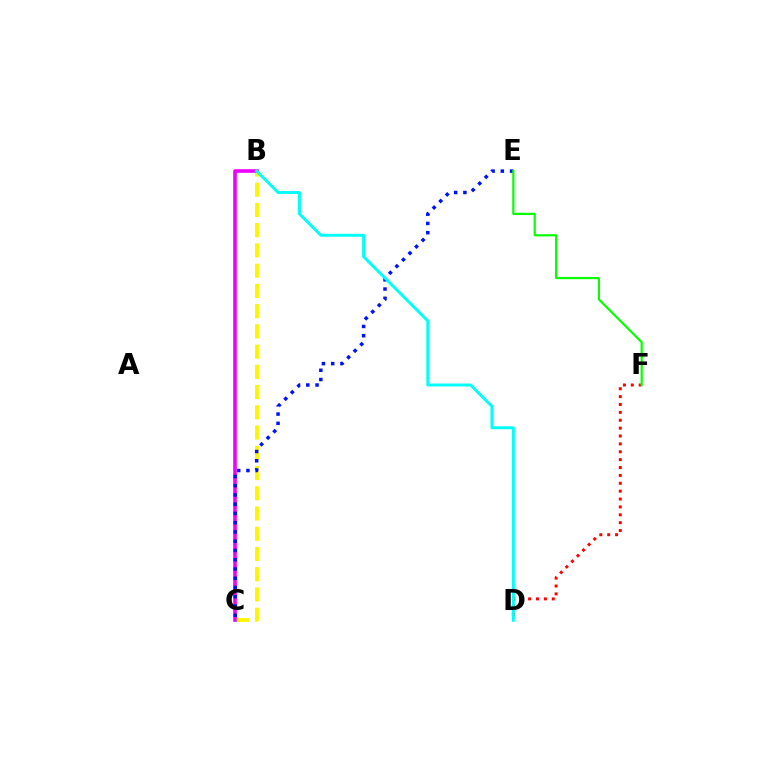{('D', 'F'): [{'color': '#ff0000', 'line_style': 'dotted', 'thickness': 2.14}], ('B', 'C'): [{'color': '#fcf500', 'line_style': 'dashed', 'thickness': 2.75}, {'color': '#ee00ff', 'line_style': 'solid', 'thickness': 2.6}], ('C', 'E'): [{'color': '#0010ff', 'line_style': 'dotted', 'thickness': 2.52}], ('E', 'F'): [{'color': '#08ff00', 'line_style': 'solid', 'thickness': 1.59}], ('B', 'D'): [{'color': '#00fff6', 'line_style': 'solid', 'thickness': 2.11}]}